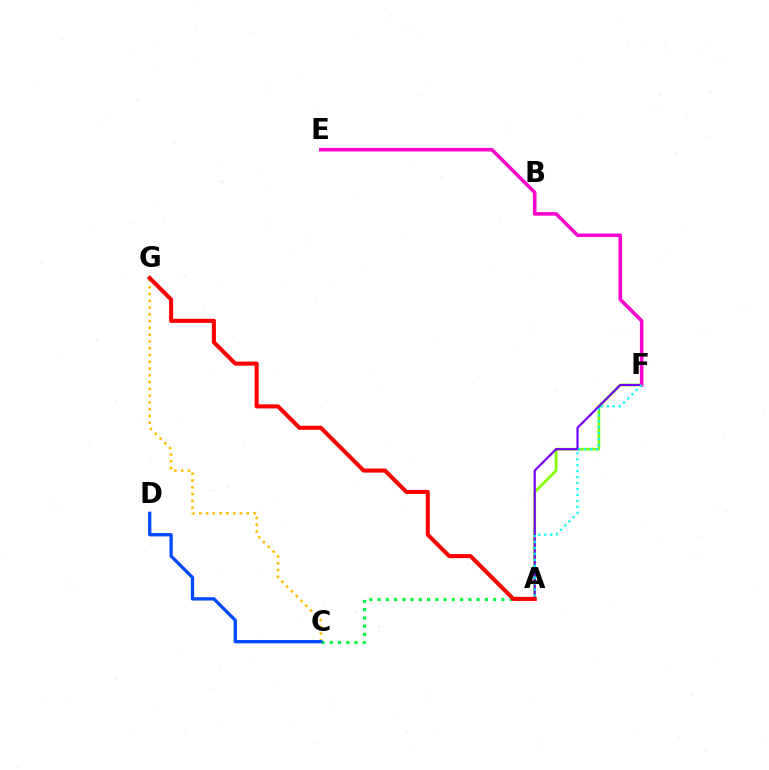{('A', 'C'): [{'color': '#00ff39', 'line_style': 'dotted', 'thickness': 2.24}], ('A', 'F'): [{'color': '#84ff00', 'line_style': 'solid', 'thickness': 1.96}, {'color': '#7200ff', 'line_style': 'solid', 'thickness': 1.56}, {'color': '#00fff6', 'line_style': 'dotted', 'thickness': 1.61}], ('C', 'G'): [{'color': '#ffbd00', 'line_style': 'dotted', 'thickness': 1.84}], ('E', 'F'): [{'color': '#ff00cf', 'line_style': 'solid', 'thickness': 2.55}], ('A', 'G'): [{'color': '#ff0000', 'line_style': 'solid', 'thickness': 2.93}], ('C', 'D'): [{'color': '#004bff', 'line_style': 'solid', 'thickness': 2.38}]}